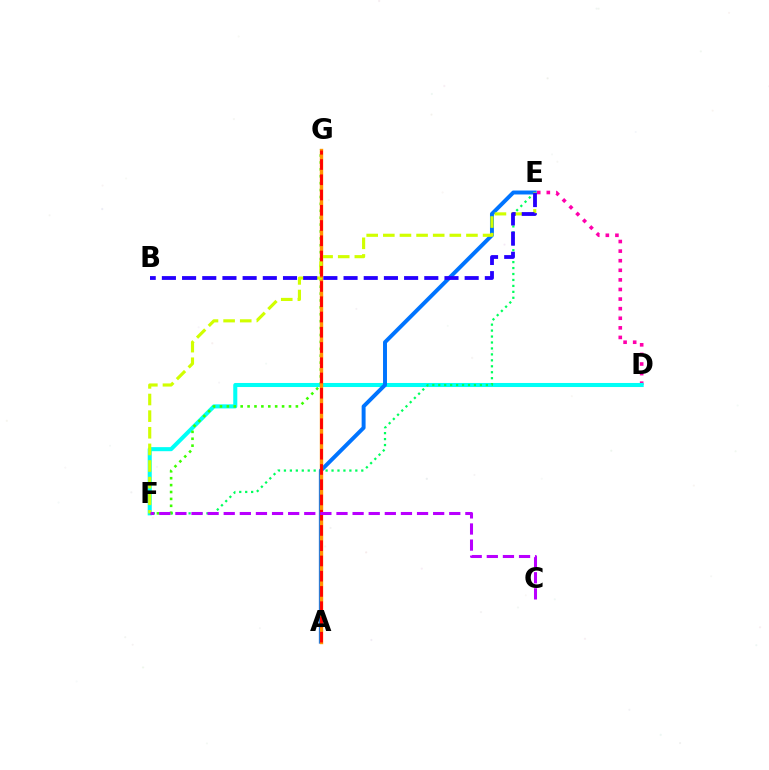{('D', 'E'): [{'color': '#ff00ac', 'line_style': 'dotted', 'thickness': 2.61}], ('D', 'F'): [{'color': '#00fff6', 'line_style': 'solid', 'thickness': 2.92}], ('E', 'F'): [{'color': '#00ff5c', 'line_style': 'dotted', 'thickness': 1.62}, {'color': '#d1ff00', 'line_style': 'dashed', 'thickness': 2.26}], ('F', 'G'): [{'color': '#3dff00', 'line_style': 'dotted', 'thickness': 1.88}], ('A', 'E'): [{'color': '#0074ff', 'line_style': 'solid', 'thickness': 2.84}], ('A', 'G'): [{'color': '#ff9400', 'line_style': 'solid', 'thickness': 2.43}, {'color': '#ff0000', 'line_style': 'dashed', 'thickness': 2.07}], ('B', 'E'): [{'color': '#2500ff', 'line_style': 'dashed', 'thickness': 2.74}], ('C', 'F'): [{'color': '#b900ff', 'line_style': 'dashed', 'thickness': 2.19}]}